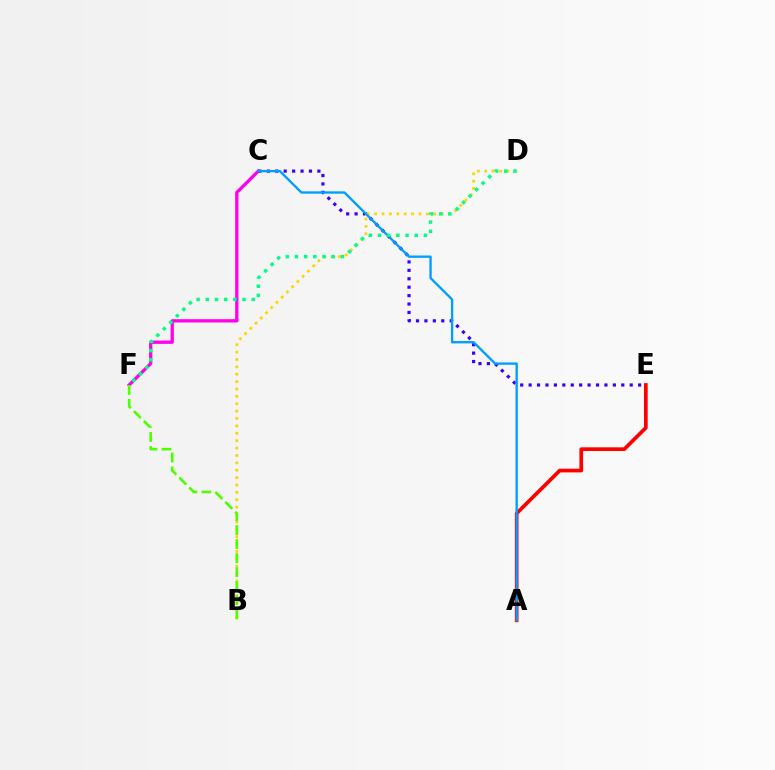{('A', 'E'): [{'color': '#ff0000', 'line_style': 'solid', 'thickness': 2.66}], ('C', 'F'): [{'color': '#ff00ed', 'line_style': 'solid', 'thickness': 2.37}], ('B', 'D'): [{'color': '#ffd500', 'line_style': 'dotted', 'thickness': 2.01}], ('C', 'E'): [{'color': '#3700ff', 'line_style': 'dotted', 'thickness': 2.29}], ('A', 'C'): [{'color': '#009eff', 'line_style': 'solid', 'thickness': 1.69}], ('D', 'F'): [{'color': '#00ff86', 'line_style': 'dotted', 'thickness': 2.5}], ('B', 'F'): [{'color': '#4fff00', 'line_style': 'dashed', 'thickness': 1.9}]}